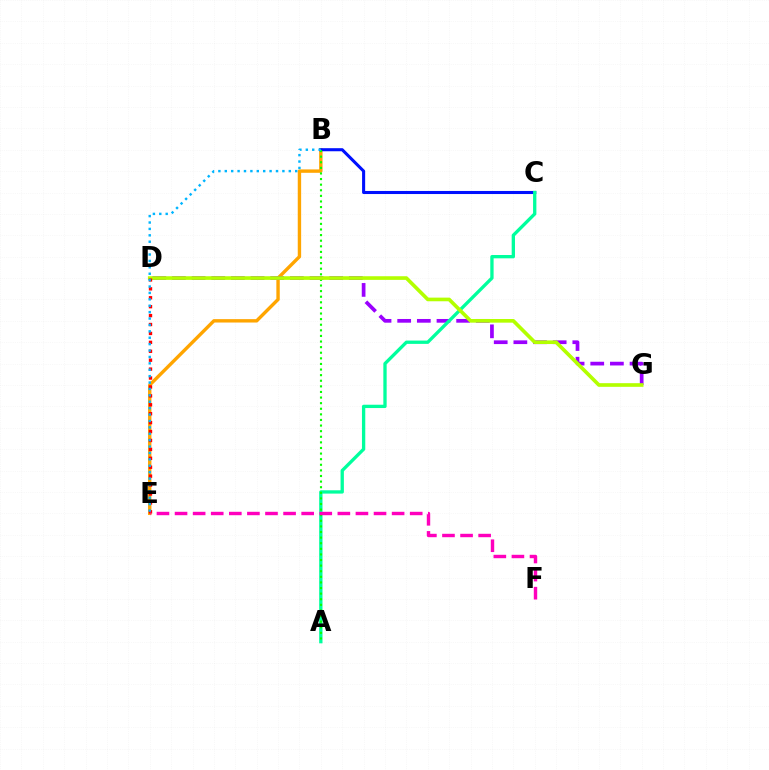{('B', 'E'): [{'color': '#ffa500', 'line_style': 'solid', 'thickness': 2.44}, {'color': '#00b5ff', 'line_style': 'dotted', 'thickness': 1.74}], ('B', 'C'): [{'color': '#0010ff', 'line_style': 'solid', 'thickness': 2.21}], ('D', 'G'): [{'color': '#9b00ff', 'line_style': 'dashed', 'thickness': 2.67}, {'color': '#b3ff00', 'line_style': 'solid', 'thickness': 2.63}], ('A', 'C'): [{'color': '#00ff9d', 'line_style': 'solid', 'thickness': 2.39}], ('A', 'B'): [{'color': '#08ff00', 'line_style': 'dotted', 'thickness': 1.52}], ('D', 'E'): [{'color': '#ff0000', 'line_style': 'dotted', 'thickness': 2.42}], ('E', 'F'): [{'color': '#ff00bd', 'line_style': 'dashed', 'thickness': 2.46}]}